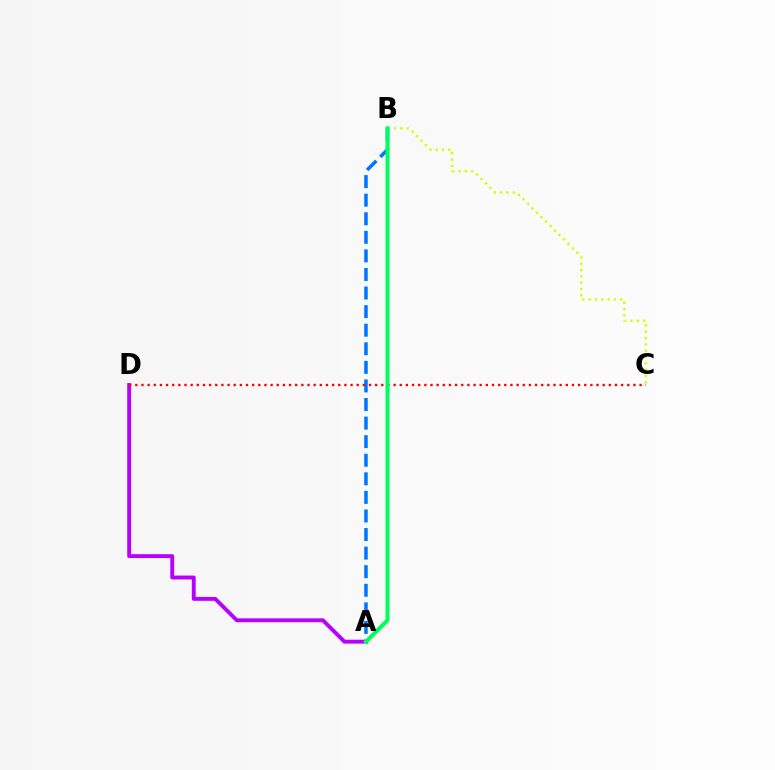{('B', 'C'): [{'color': '#d1ff00', 'line_style': 'dotted', 'thickness': 1.72}], ('A', 'D'): [{'color': '#b900ff', 'line_style': 'solid', 'thickness': 2.8}], ('A', 'B'): [{'color': '#0074ff', 'line_style': 'dashed', 'thickness': 2.52}, {'color': '#00ff5c', 'line_style': 'solid', 'thickness': 2.89}], ('C', 'D'): [{'color': '#ff0000', 'line_style': 'dotted', 'thickness': 1.67}]}